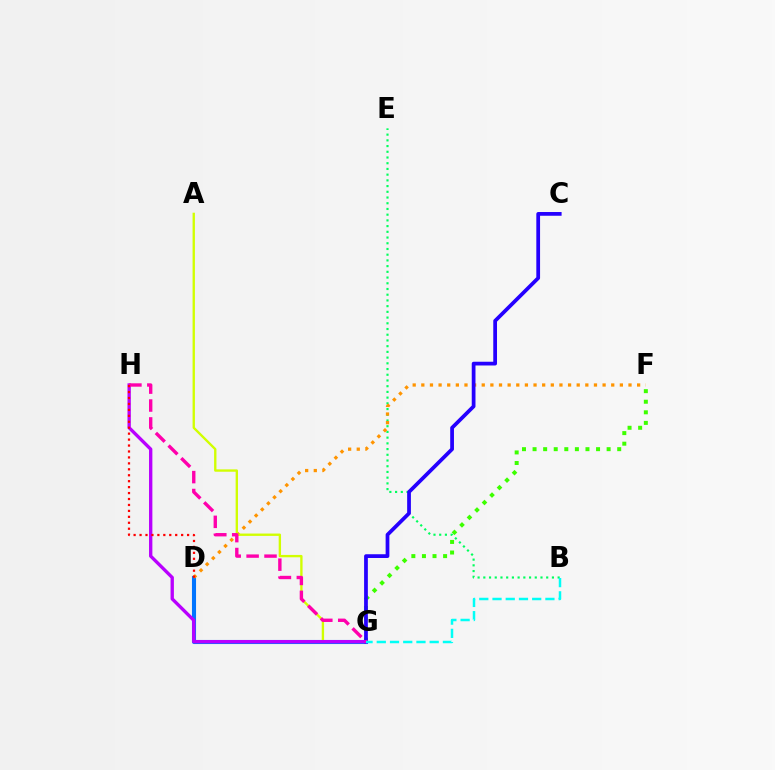{('B', 'E'): [{'color': '#00ff5c', 'line_style': 'dotted', 'thickness': 1.55}], ('D', 'G'): [{'color': '#0074ff', 'line_style': 'solid', 'thickness': 2.94}], ('D', 'F'): [{'color': '#ff9400', 'line_style': 'dotted', 'thickness': 2.35}], ('A', 'G'): [{'color': '#d1ff00', 'line_style': 'solid', 'thickness': 1.69}], ('F', 'G'): [{'color': '#3dff00', 'line_style': 'dotted', 'thickness': 2.87}], ('C', 'G'): [{'color': '#2500ff', 'line_style': 'solid', 'thickness': 2.7}], ('G', 'H'): [{'color': '#b900ff', 'line_style': 'solid', 'thickness': 2.4}, {'color': '#ff00ac', 'line_style': 'dashed', 'thickness': 2.43}], ('D', 'H'): [{'color': '#ff0000', 'line_style': 'dotted', 'thickness': 1.61}], ('B', 'G'): [{'color': '#00fff6', 'line_style': 'dashed', 'thickness': 1.8}]}